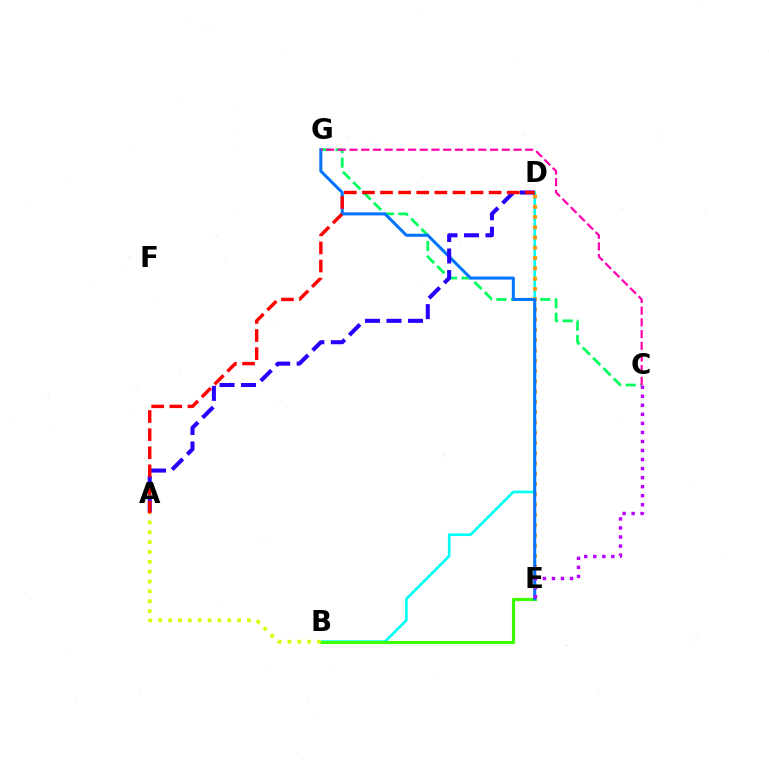{('B', 'D'): [{'color': '#00fff6', 'line_style': 'solid', 'thickness': 1.91}], ('C', 'G'): [{'color': '#00ff5c', 'line_style': 'dashed', 'thickness': 1.98}, {'color': '#ff00ac', 'line_style': 'dashed', 'thickness': 1.59}], ('D', 'E'): [{'color': '#ff9400', 'line_style': 'dotted', 'thickness': 2.79}], ('B', 'E'): [{'color': '#3dff00', 'line_style': 'solid', 'thickness': 2.26}], ('E', 'G'): [{'color': '#0074ff', 'line_style': 'solid', 'thickness': 2.18}], ('C', 'E'): [{'color': '#b900ff', 'line_style': 'dotted', 'thickness': 2.46}], ('A', 'B'): [{'color': '#d1ff00', 'line_style': 'dotted', 'thickness': 2.68}], ('A', 'D'): [{'color': '#2500ff', 'line_style': 'dashed', 'thickness': 2.92}, {'color': '#ff0000', 'line_style': 'dashed', 'thickness': 2.46}]}